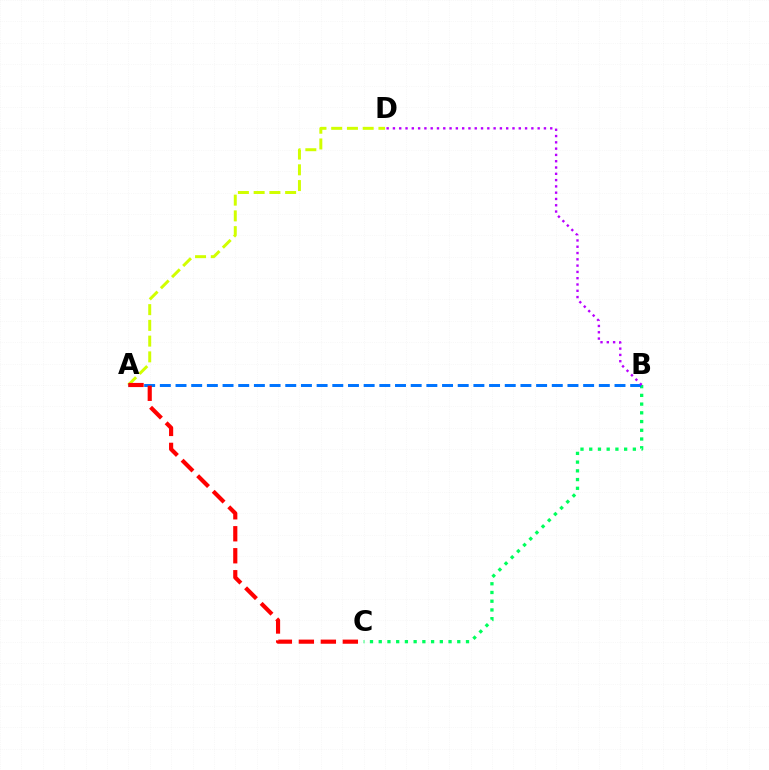{('A', 'D'): [{'color': '#d1ff00', 'line_style': 'dashed', 'thickness': 2.14}], ('B', 'C'): [{'color': '#00ff5c', 'line_style': 'dotted', 'thickness': 2.37}], ('A', 'B'): [{'color': '#0074ff', 'line_style': 'dashed', 'thickness': 2.13}], ('B', 'D'): [{'color': '#b900ff', 'line_style': 'dotted', 'thickness': 1.71}], ('A', 'C'): [{'color': '#ff0000', 'line_style': 'dashed', 'thickness': 2.99}]}